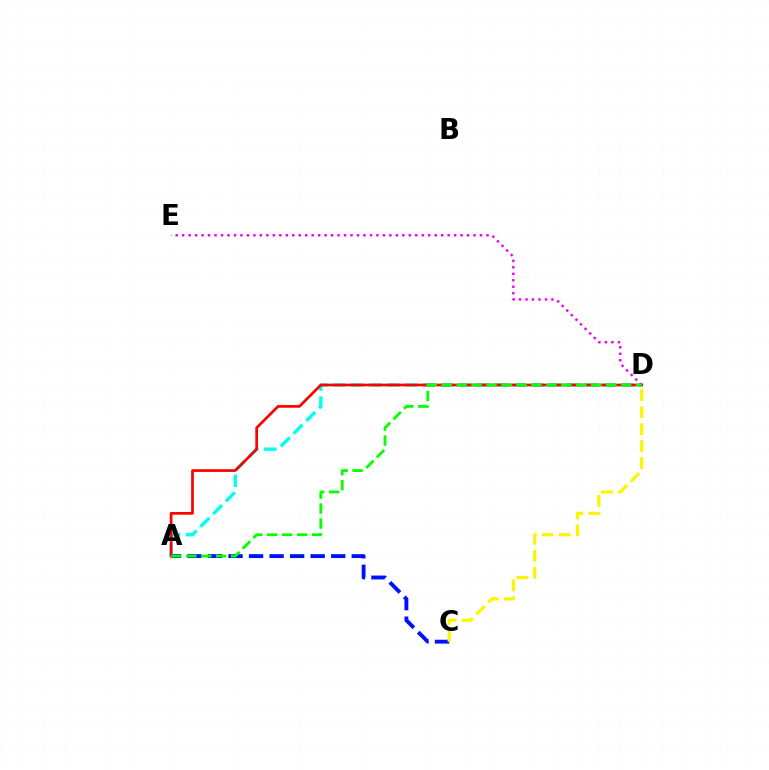{('A', 'D'): [{'color': '#00fff6', 'line_style': 'dashed', 'thickness': 2.45}, {'color': '#ff0000', 'line_style': 'solid', 'thickness': 1.95}, {'color': '#08ff00', 'line_style': 'dashed', 'thickness': 2.03}], ('A', 'C'): [{'color': '#0010ff', 'line_style': 'dashed', 'thickness': 2.79}], ('D', 'E'): [{'color': '#ee00ff', 'line_style': 'dotted', 'thickness': 1.76}], ('C', 'D'): [{'color': '#fcf500', 'line_style': 'dashed', 'thickness': 2.31}]}